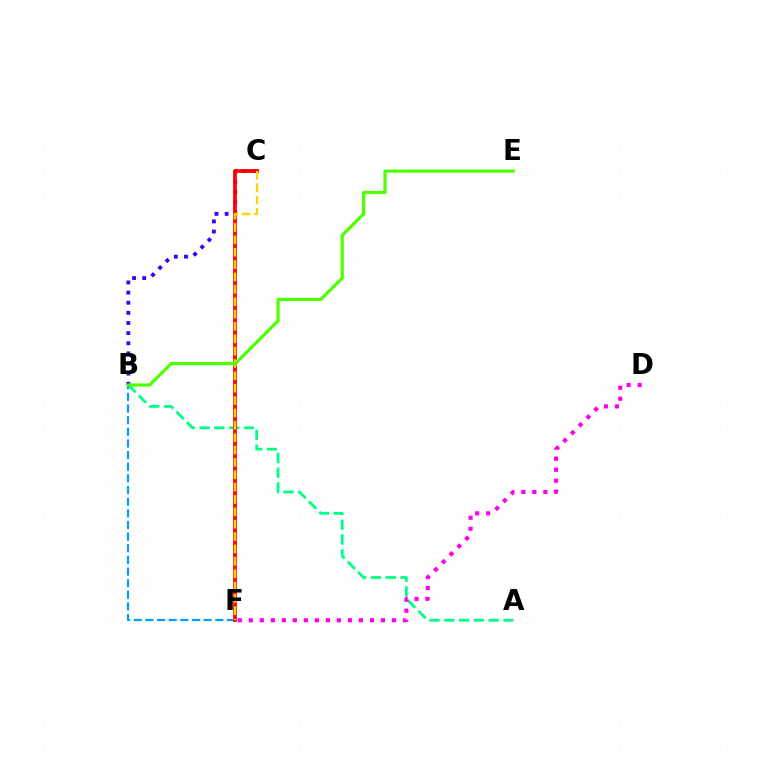{('B', 'C'): [{'color': '#3700ff', 'line_style': 'dotted', 'thickness': 2.75}], ('A', 'B'): [{'color': '#00ff86', 'line_style': 'dashed', 'thickness': 2.01}], ('B', 'F'): [{'color': '#009eff', 'line_style': 'dashed', 'thickness': 1.58}], ('C', 'F'): [{'color': '#ff0000', 'line_style': 'solid', 'thickness': 2.69}, {'color': '#ffd500', 'line_style': 'dashed', 'thickness': 1.68}], ('D', 'F'): [{'color': '#ff00ed', 'line_style': 'dotted', 'thickness': 2.99}], ('B', 'E'): [{'color': '#4fff00', 'line_style': 'solid', 'thickness': 2.3}]}